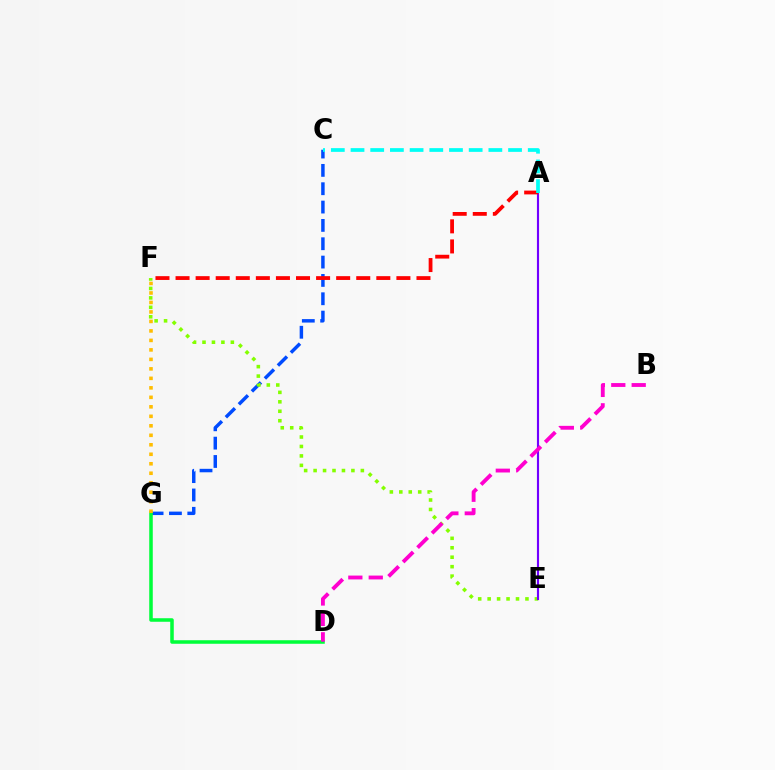{('C', 'G'): [{'color': '#004bff', 'line_style': 'dashed', 'thickness': 2.49}], ('D', 'G'): [{'color': '#00ff39', 'line_style': 'solid', 'thickness': 2.54}], ('E', 'F'): [{'color': '#84ff00', 'line_style': 'dotted', 'thickness': 2.57}], ('A', 'E'): [{'color': '#7200ff', 'line_style': 'solid', 'thickness': 1.54}], ('B', 'D'): [{'color': '#ff00cf', 'line_style': 'dashed', 'thickness': 2.77}], ('A', 'F'): [{'color': '#ff0000', 'line_style': 'dashed', 'thickness': 2.73}], ('F', 'G'): [{'color': '#ffbd00', 'line_style': 'dotted', 'thickness': 2.58}], ('A', 'C'): [{'color': '#00fff6', 'line_style': 'dashed', 'thickness': 2.68}]}